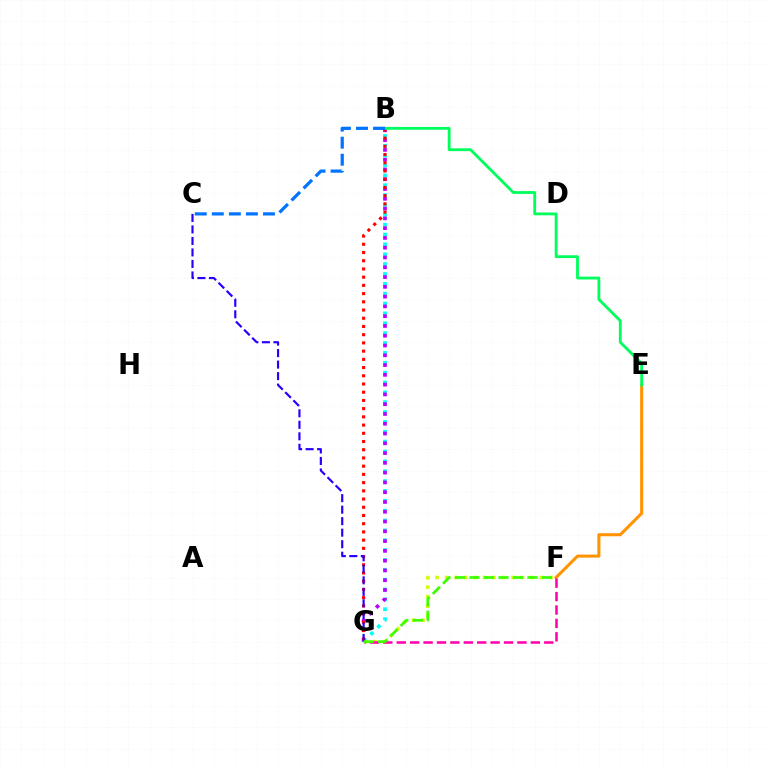{('B', 'G'): [{'color': '#00fff6', 'line_style': 'dotted', 'thickness': 2.68}, {'color': '#b900ff', 'line_style': 'dotted', 'thickness': 2.66}, {'color': '#ff0000', 'line_style': 'dotted', 'thickness': 2.23}], ('E', 'F'): [{'color': '#ff9400', 'line_style': 'solid', 'thickness': 2.21}], ('F', 'G'): [{'color': '#d1ff00', 'line_style': 'dotted', 'thickness': 2.58}, {'color': '#ff00ac', 'line_style': 'dashed', 'thickness': 1.82}, {'color': '#3dff00', 'line_style': 'dashed', 'thickness': 1.97}], ('C', 'G'): [{'color': '#2500ff', 'line_style': 'dashed', 'thickness': 1.56}], ('B', 'E'): [{'color': '#00ff5c', 'line_style': 'solid', 'thickness': 2.03}], ('B', 'C'): [{'color': '#0074ff', 'line_style': 'dashed', 'thickness': 2.32}]}